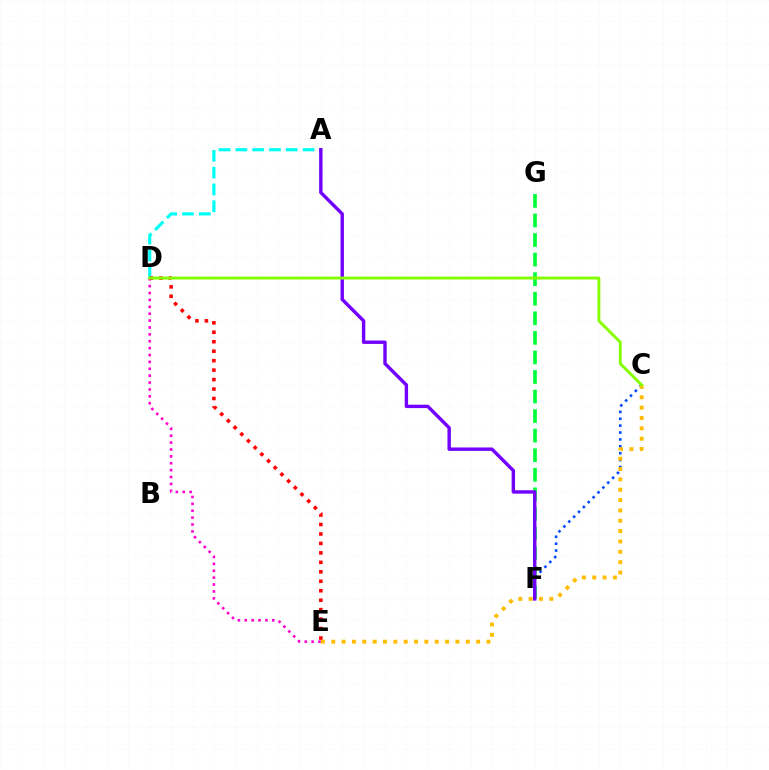{('A', 'D'): [{'color': '#00fff6', 'line_style': 'dashed', 'thickness': 2.28}], ('C', 'F'): [{'color': '#004bff', 'line_style': 'dotted', 'thickness': 1.87}], ('F', 'G'): [{'color': '#00ff39', 'line_style': 'dashed', 'thickness': 2.66}], ('D', 'E'): [{'color': '#ff00cf', 'line_style': 'dotted', 'thickness': 1.87}, {'color': '#ff0000', 'line_style': 'dotted', 'thickness': 2.57}], ('C', 'E'): [{'color': '#ffbd00', 'line_style': 'dotted', 'thickness': 2.81}], ('A', 'F'): [{'color': '#7200ff', 'line_style': 'solid', 'thickness': 2.45}], ('C', 'D'): [{'color': '#84ff00', 'line_style': 'solid', 'thickness': 2.09}]}